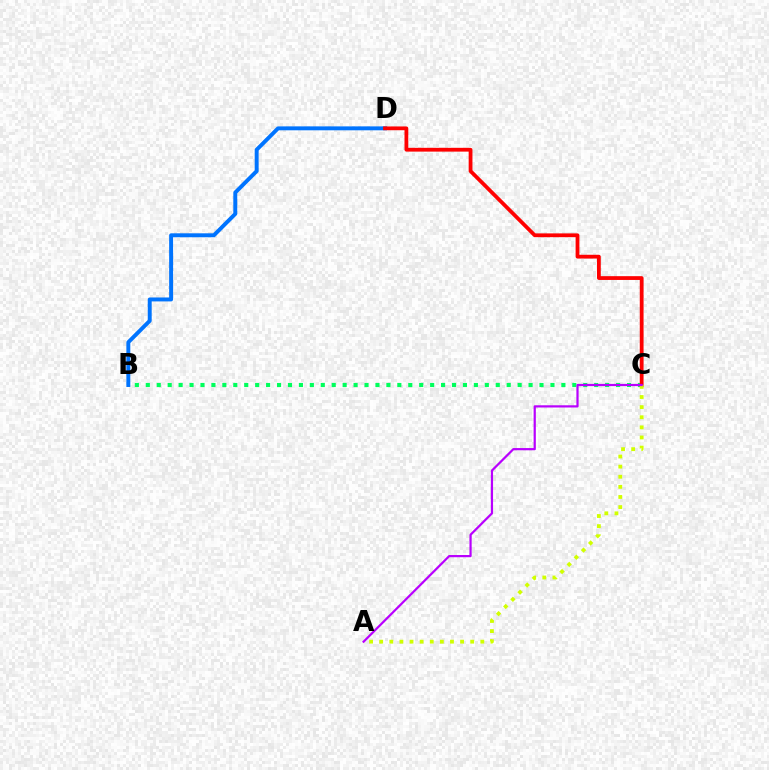{('B', 'D'): [{'color': '#0074ff', 'line_style': 'solid', 'thickness': 2.83}], ('B', 'C'): [{'color': '#00ff5c', 'line_style': 'dotted', 'thickness': 2.97}], ('C', 'D'): [{'color': '#ff0000', 'line_style': 'solid', 'thickness': 2.73}], ('A', 'C'): [{'color': '#d1ff00', 'line_style': 'dotted', 'thickness': 2.75}, {'color': '#b900ff', 'line_style': 'solid', 'thickness': 1.6}]}